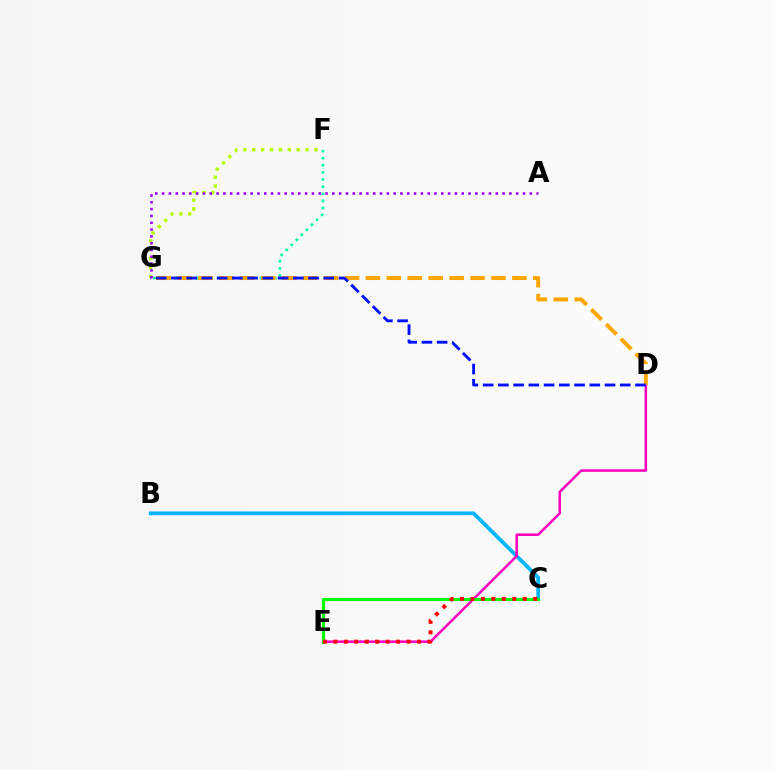{('B', 'C'): [{'color': '#00b5ff', 'line_style': 'solid', 'thickness': 2.71}], ('F', 'G'): [{'color': '#b3ff00', 'line_style': 'dotted', 'thickness': 2.42}, {'color': '#00ff9d', 'line_style': 'dotted', 'thickness': 1.93}], ('D', 'E'): [{'color': '#ff00bd', 'line_style': 'solid', 'thickness': 1.83}], ('C', 'E'): [{'color': '#08ff00', 'line_style': 'solid', 'thickness': 2.28}, {'color': '#ff0000', 'line_style': 'dotted', 'thickness': 2.84}], ('D', 'G'): [{'color': '#ffa500', 'line_style': 'dashed', 'thickness': 2.84}, {'color': '#0010ff', 'line_style': 'dashed', 'thickness': 2.07}], ('A', 'G'): [{'color': '#9b00ff', 'line_style': 'dotted', 'thickness': 1.85}]}